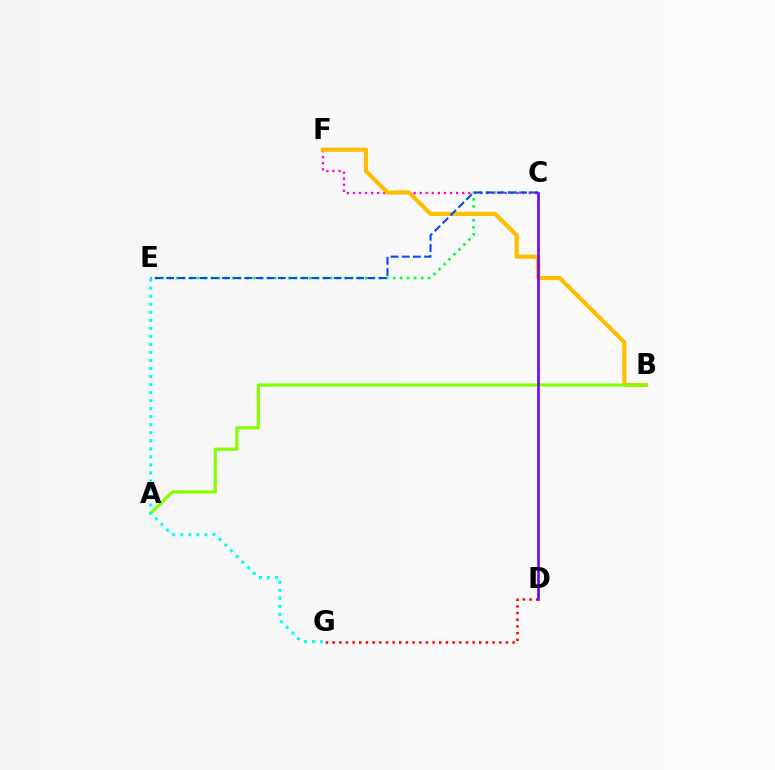{('C', 'E'): [{'color': '#00ff39', 'line_style': 'dotted', 'thickness': 1.9}, {'color': '#004bff', 'line_style': 'dashed', 'thickness': 1.52}], ('D', 'G'): [{'color': '#ff0000', 'line_style': 'dotted', 'thickness': 1.81}], ('C', 'F'): [{'color': '#ff00cf', 'line_style': 'dotted', 'thickness': 1.65}], ('B', 'F'): [{'color': '#ffbd00', 'line_style': 'solid', 'thickness': 2.99}], ('A', 'B'): [{'color': '#84ff00', 'line_style': 'solid', 'thickness': 2.28}], ('E', 'G'): [{'color': '#00fff6', 'line_style': 'dotted', 'thickness': 2.18}], ('C', 'D'): [{'color': '#7200ff', 'line_style': 'solid', 'thickness': 1.89}]}